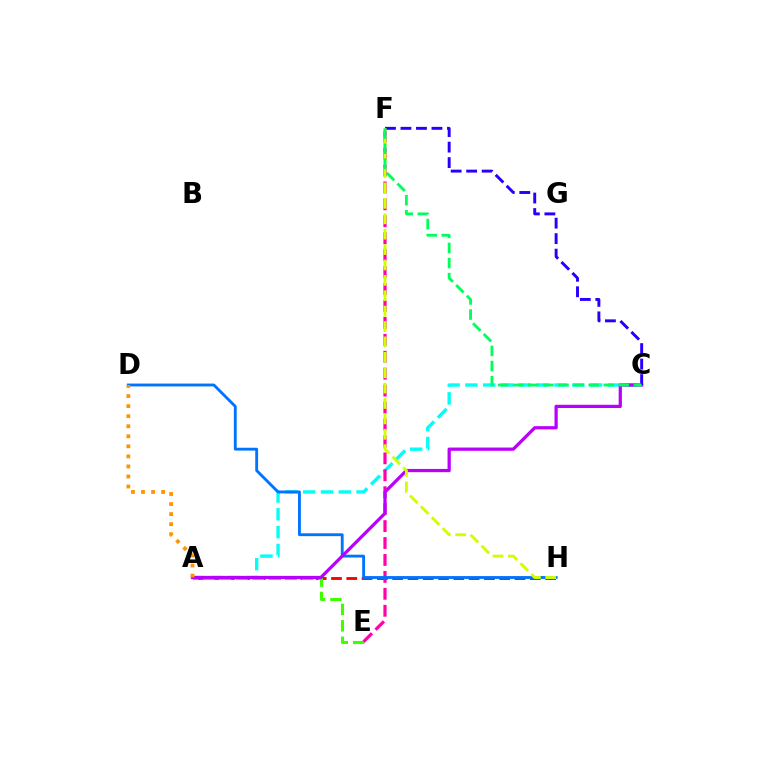{('A', 'H'): [{'color': '#ff0000', 'line_style': 'dashed', 'thickness': 2.08}], ('A', 'C'): [{'color': '#00fff6', 'line_style': 'dashed', 'thickness': 2.42}, {'color': '#b900ff', 'line_style': 'solid', 'thickness': 2.33}], ('A', 'E'): [{'color': '#3dff00', 'line_style': 'dashed', 'thickness': 2.24}], ('E', 'F'): [{'color': '#ff00ac', 'line_style': 'dashed', 'thickness': 2.3}], ('D', 'H'): [{'color': '#0074ff', 'line_style': 'solid', 'thickness': 2.05}], ('C', 'F'): [{'color': '#2500ff', 'line_style': 'dashed', 'thickness': 2.11}, {'color': '#00ff5c', 'line_style': 'dashed', 'thickness': 2.05}], ('A', 'D'): [{'color': '#ff9400', 'line_style': 'dotted', 'thickness': 2.73}], ('F', 'H'): [{'color': '#d1ff00', 'line_style': 'dashed', 'thickness': 2.09}]}